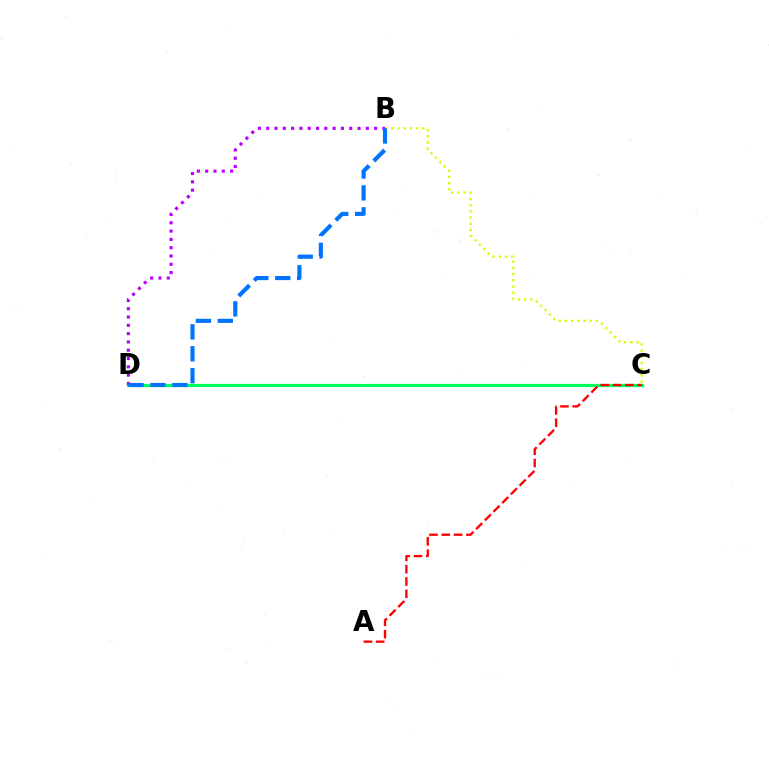{('C', 'D'): [{'color': '#00ff5c', 'line_style': 'solid', 'thickness': 2.3}], ('B', 'D'): [{'color': '#b900ff', 'line_style': 'dotted', 'thickness': 2.25}, {'color': '#0074ff', 'line_style': 'dashed', 'thickness': 2.98}], ('B', 'C'): [{'color': '#d1ff00', 'line_style': 'dotted', 'thickness': 1.68}], ('A', 'C'): [{'color': '#ff0000', 'line_style': 'dashed', 'thickness': 1.67}]}